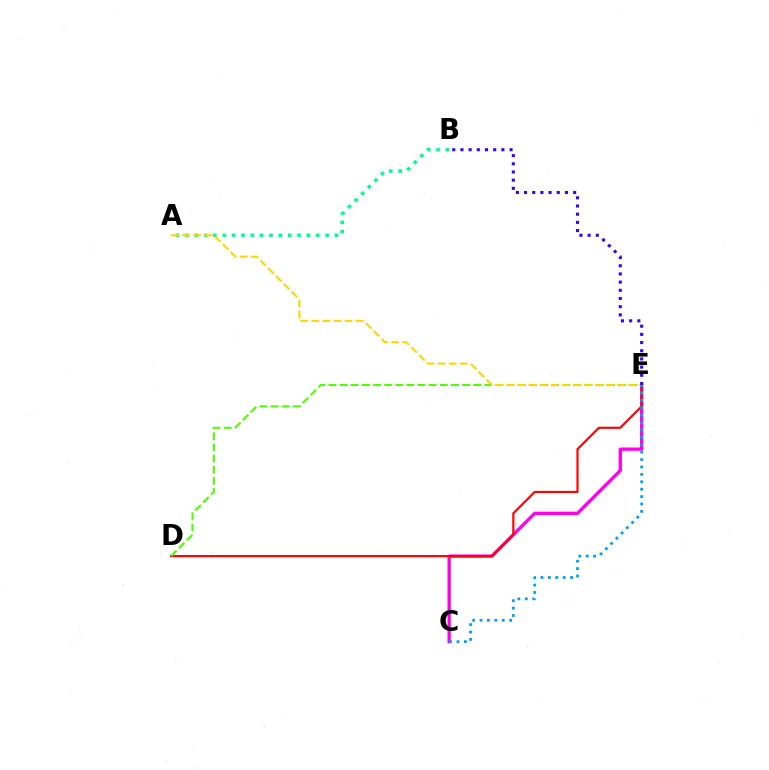{('A', 'B'): [{'color': '#00ff86', 'line_style': 'dotted', 'thickness': 2.54}], ('C', 'E'): [{'color': '#ff00ed', 'line_style': 'solid', 'thickness': 2.38}, {'color': '#009eff', 'line_style': 'dotted', 'thickness': 2.01}], ('D', 'E'): [{'color': '#ff0000', 'line_style': 'solid', 'thickness': 1.55}, {'color': '#4fff00', 'line_style': 'dashed', 'thickness': 1.51}], ('A', 'E'): [{'color': '#ffd500', 'line_style': 'dashed', 'thickness': 1.5}], ('B', 'E'): [{'color': '#3700ff', 'line_style': 'dotted', 'thickness': 2.22}]}